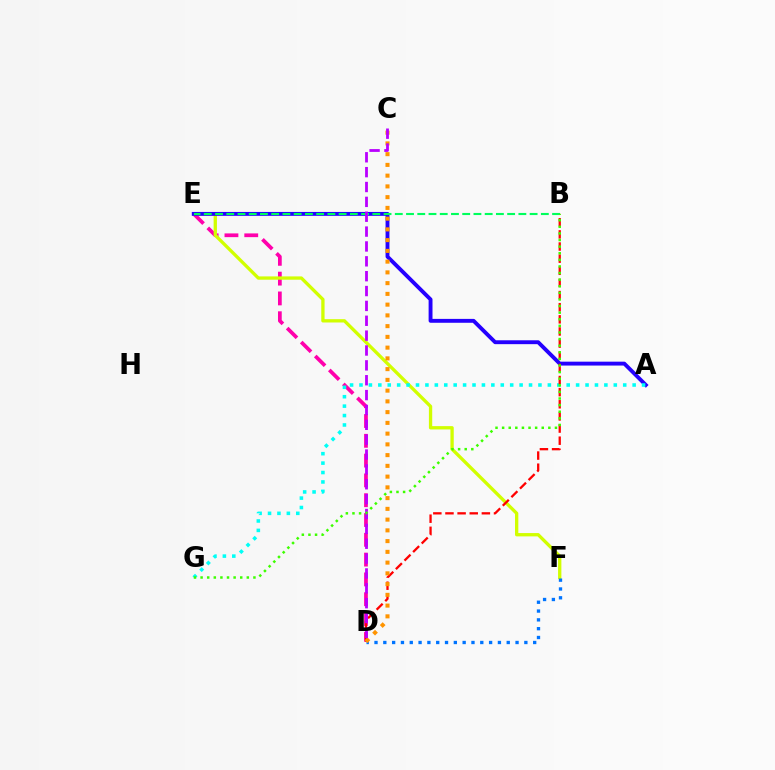{('D', 'E'): [{'color': '#ff00ac', 'line_style': 'dashed', 'thickness': 2.69}], ('E', 'F'): [{'color': '#d1ff00', 'line_style': 'solid', 'thickness': 2.38}], ('A', 'E'): [{'color': '#2500ff', 'line_style': 'solid', 'thickness': 2.8}], ('D', 'F'): [{'color': '#0074ff', 'line_style': 'dotted', 'thickness': 2.4}], ('A', 'G'): [{'color': '#00fff6', 'line_style': 'dotted', 'thickness': 2.56}], ('B', 'D'): [{'color': '#ff0000', 'line_style': 'dashed', 'thickness': 1.65}], ('B', 'E'): [{'color': '#00ff5c', 'line_style': 'dashed', 'thickness': 1.53}], ('C', 'D'): [{'color': '#ff9400', 'line_style': 'dotted', 'thickness': 2.92}, {'color': '#b900ff', 'line_style': 'dashed', 'thickness': 2.02}], ('B', 'G'): [{'color': '#3dff00', 'line_style': 'dotted', 'thickness': 1.79}]}